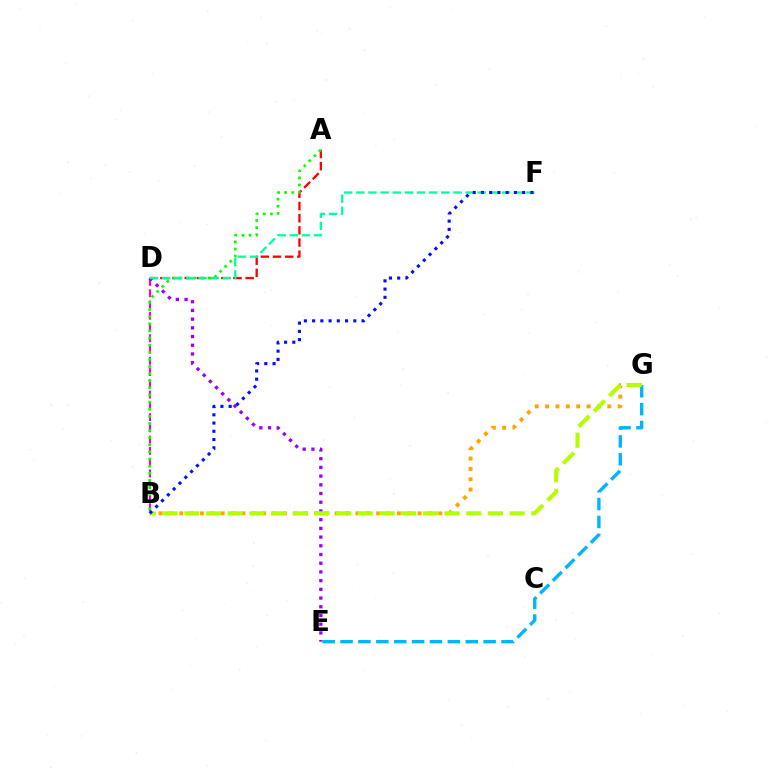{('B', 'G'): [{'color': '#ffa500', 'line_style': 'dotted', 'thickness': 2.82}, {'color': '#b3ff00', 'line_style': 'dashed', 'thickness': 2.95}], ('B', 'D'): [{'color': '#ff00bd', 'line_style': 'dashed', 'thickness': 1.53}], ('D', 'E'): [{'color': '#9b00ff', 'line_style': 'dotted', 'thickness': 2.37}], ('E', 'G'): [{'color': '#00b5ff', 'line_style': 'dashed', 'thickness': 2.43}], ('A', 'D'): [{'color': '#ff0000', 'line_style': 'dashed', 'thickness': 1.65}], ('A', 'B'): [{'color': '#08ff00', 'line_style': 'dotted', 'thickness': 1.93}], ('D', 'F'): [{'color': '#00ff9d', 'line_style': 'dashed', 'thickness': 1.65}], ('B', 'F'): [{'color': '#0010ff', 'line_style': 'dotted', 'thickness': 2.24}]}